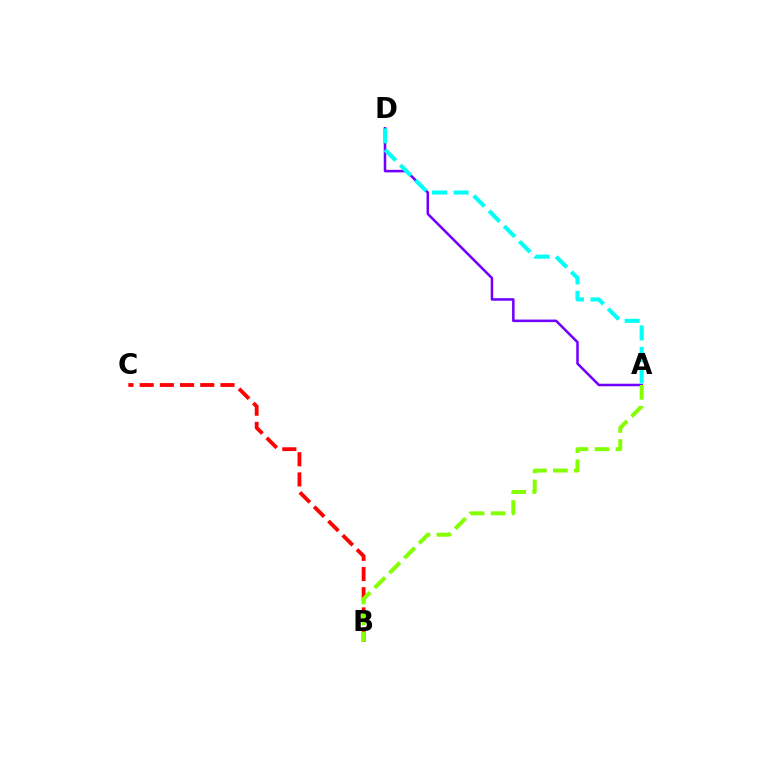{('B', 'C'): [{'color': '#ff0000', 'line_style': 'dashed', 'thickness': 2.74}], ('A', 'D'): [{'color': '#7200ff', 'line_style': 'solid', 'thickness': 1.83}, {'color': '#00fff6', 'line_style': 'dashed', 'thickness': 2.92}], ('A', 'B'): [{'color': '#84ff00', 'line_style': 'dashed', 'thickness': 2.85}]}